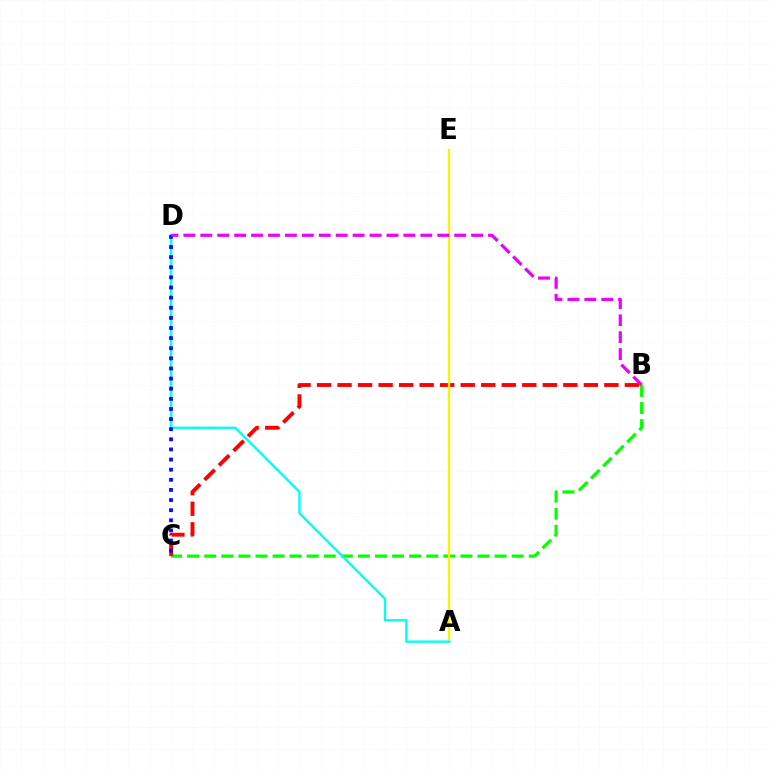{('B', 'C'): [{'color': '#08ff00', 'line_style': 'dashed', 'thickness': 2.32}, {'color': '#ff0000', 'line_style': 'dashed', 'thickness': 2.79}], ('A', 'E'): [{'color': '#fcf500', 'line_style': 'solid', 'thickness': 1.66}], ('A', 'D'): [{'color': '#00fff6', 'line_style': 'solid', 'thickness': 1.7}], ('C', 'D'): [{'color': '#0010ff', 'line_style': 'dotted', 'thickness': 2.75}], ('B', 'D'): [{'color': '#ee00ff', 'line_style': 'dashed', 'thickness': 2.3}]}